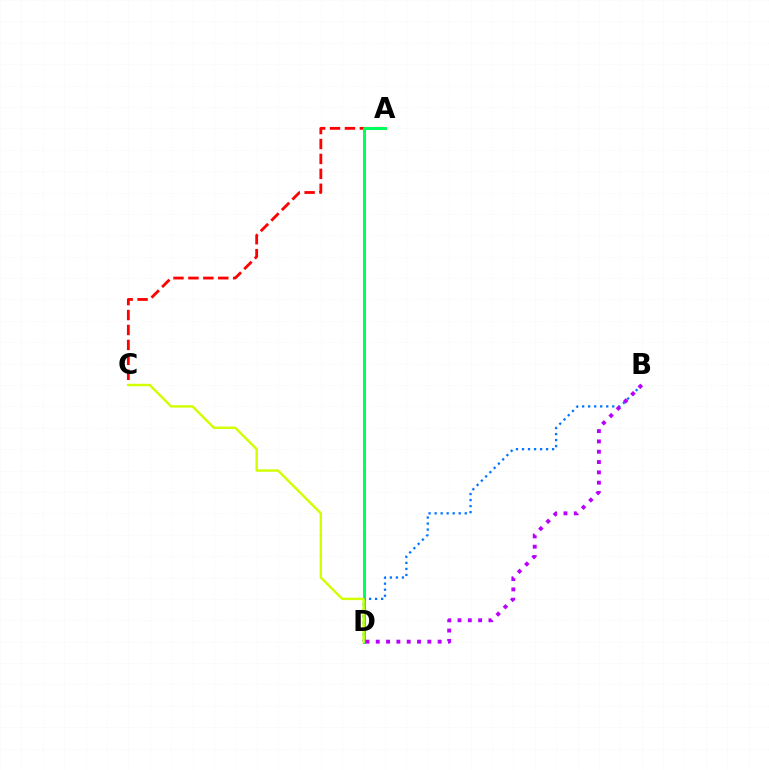{('A', 'C'): [{'color': '#ff0000', 'line_style': 'dashed', 'thickness': 2.03}], ('A', 'D'): [{'color': '#00ff5c', 'line_style': 'solid', 'thickness': 2.17}], ('B', 'D'): [{'color': '#0074ff', 'line_style': 'dotted', 'thickness': 1.64}, {'color': '#b900ff', 'line_style': 'dotted', 'thickness': 2.8}], ('C', 'D'): [{'color': '#d1ff00', 'line_style': 'solid', 'thickness': 1.75}]}